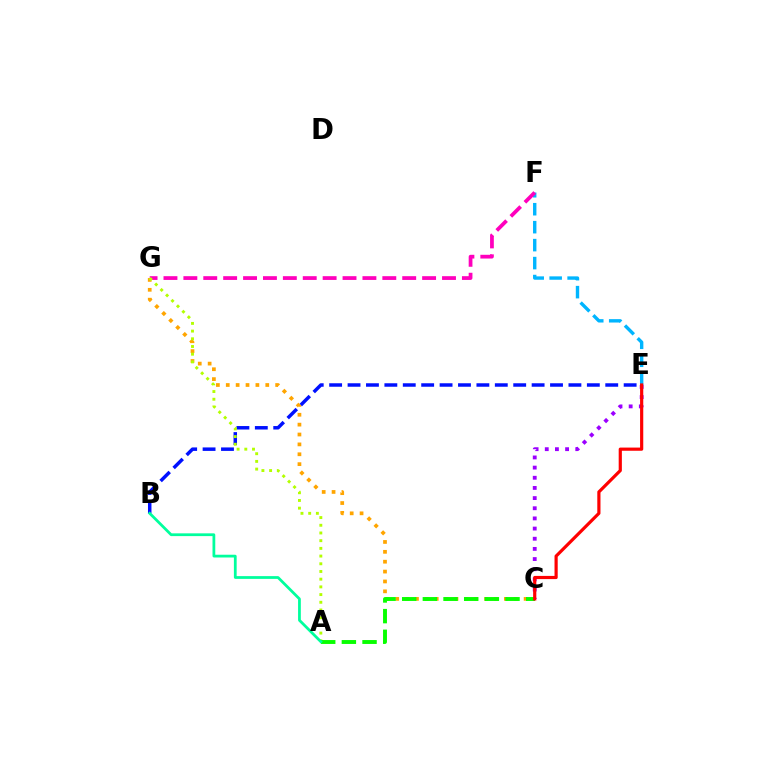{('B', 'E'): [{'color': '#0010ff', 'line_style': 'dashed', 'thickness': 2.5}], ('E', 'F'): [{'color': '#00b5ff', 'line_style': 'dashed', 'thickness': 2.44}], ('F', 'G'): [{'color': '#ff00bd', 'line_style': 'dashed', 'thickness': 2.7}], ('C', 'G'): [{'color': '#ffa500', 'line_style': 'dotted', 'thickness': 2.68}], ('A', 'G'): [{'color': '#b3ff00', 'line_style': 'dotted', 'thickness': 2.09}], ('C', 'E'): [{'color': '#9b00ff', 'line_style': 'dotted', 'thickness': 2.76}, {'color': '#ff0000', 'line_style': 'solid', 'thickness': 2.29}], ('A', 'C'): [{'color': '#08ff00', 'line_style': 'dashed', 'thickness': 2.81}], ('A', 'B'): [{'color': '#00ff9d', 'line_style': 'solid', 'thickness': 1.99}]}